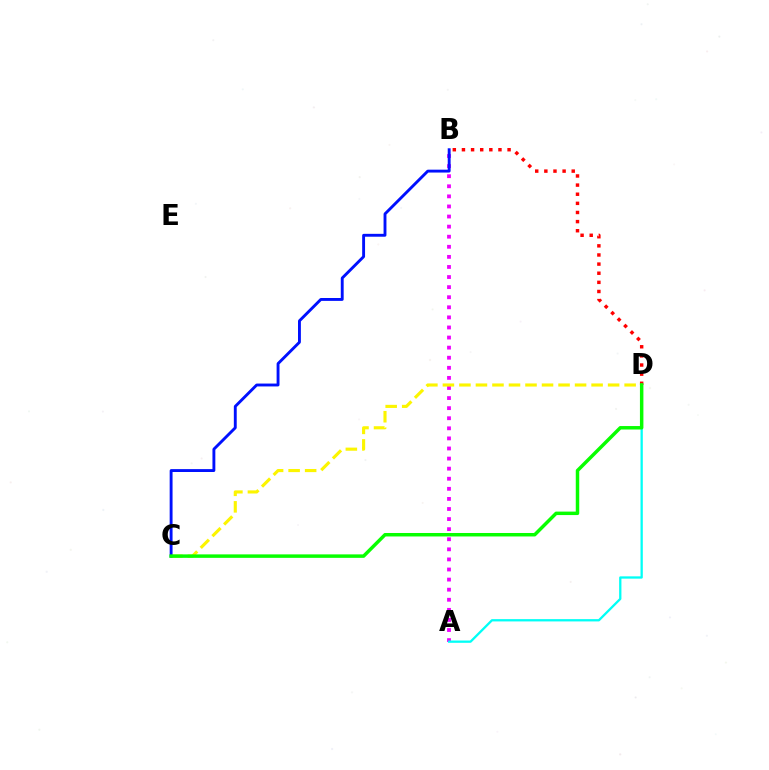{('A', 'B'): [{'color': '#ee00ff', 'line_style': 'dotted', 'thickness': 2.74}], ('B', 'D'): [{'color': '#ff0000', 'line_style': 'dotted', 'thickness': 2.48}], ('A', 'D'): [{'color': '#00fff6', 'line_style': 'solid', 'thickness': 1.65}], ('C', 'D'): [{'color': '#fcf500', 'line_style': 'dashed', 'thickness': 2.24}, {'color': '#08ff00', 'line_style': 'solid', 'thickness': 2.5}], ('B', 'C'): [{'color': '#0010ff', 'line_style': 'solid', 'thickness': 2.08}]}